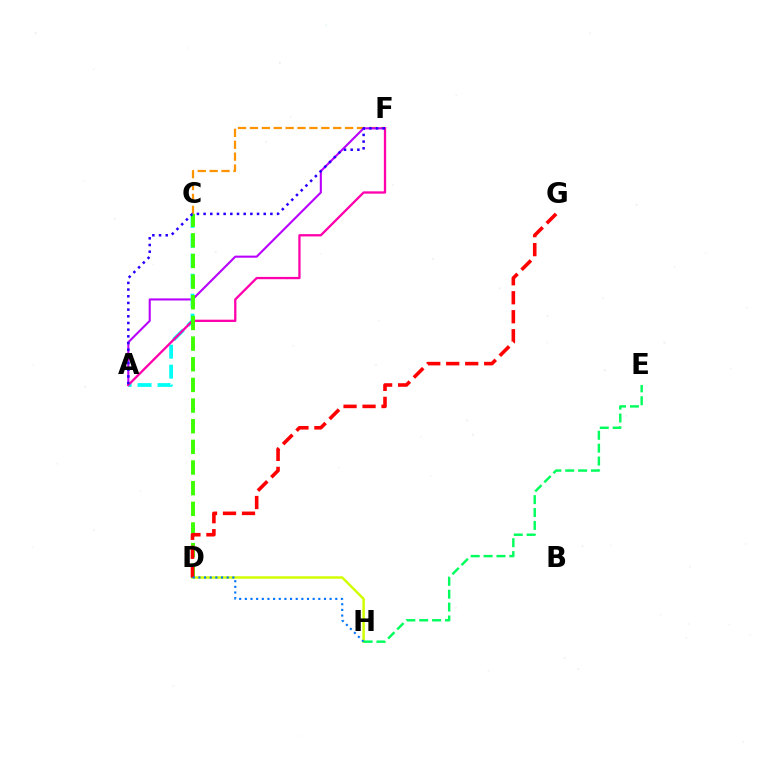{('D', 'H'): [{'color': '#d1ff00', 'line_style': 'solid', 'thickness': 1.79}, {'color': '#0074ff', 'line_style': 'dotted', 'thickness': 1.54}], ('C', 'F'): [{'color': '#ff9400', 'line_style': 'dashed', 'thickness': 1.62}], ('A', 'F'): [{'color': '#b900ff', 'line_style': 'solid', 'thickness': 1.5}, {'color': '#ff00ac', 'line_style': 'solid', 'thickness': 1.65}, {'color': '#2500ff', 'line_style': 'dotted', 'thickness': 1.81}], ('A', 'C'): [{'color': '#00fff6', 'line_style': 'dashed', 'thickness': 2.71}], ('C', 'D'): [{'color': '#3dff00', 'line_style': 'dashed', 'thickness': 2.81}], ('D', 'G'): [{'color': '#ff0000', 'line_style': 'dashed', 'thickness': 2.58}], ('E', 'H'): [{'color': '#00ff5c', 'line_style': 'dashed', 'thickness': 1.75}]}